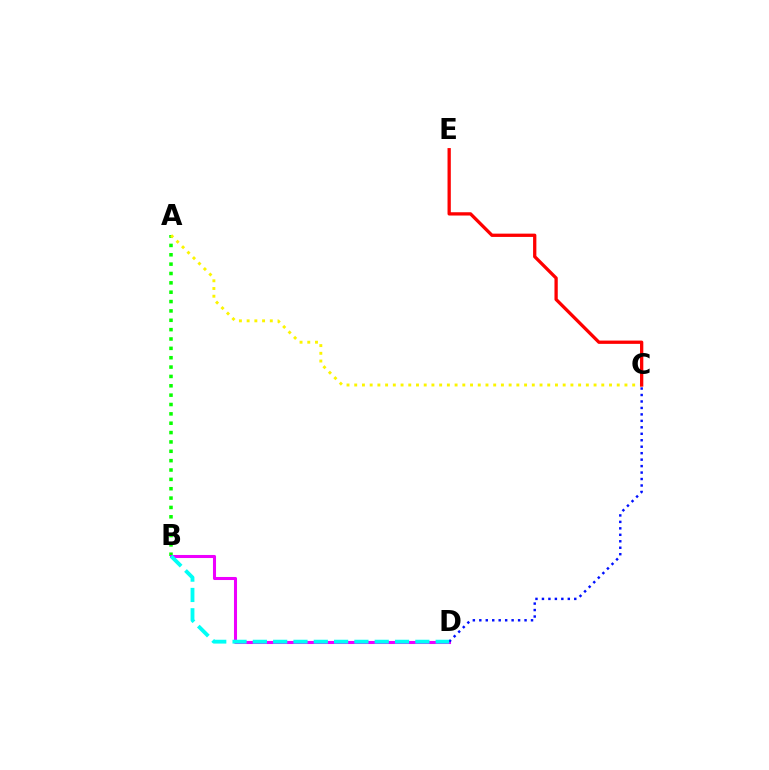{('A', 'B'): [{'color': '#08ff00', 'line_style': 'dotted', 'thickness': 2.54}], ('B', 'D'): [{'color': '#ee00ff', 'line_style': 'solid', 'thickness': 2.2}, {'color': '#00fff6', 'line_style': 'dashed', 'thickness': 2.76}], ('C', 'D'): [{'color': '#0010ff', 'line_style': 'dotted', 'thickness': 1.76}], ('A', 'C'): [{'color': '#fcf500', 'line_style': 'dotted', 'thickness': 2.1}], ('C', 'E'): [{'color': '#ff0000', 'line_style': 'solid', 'thickness': 2.37}]}